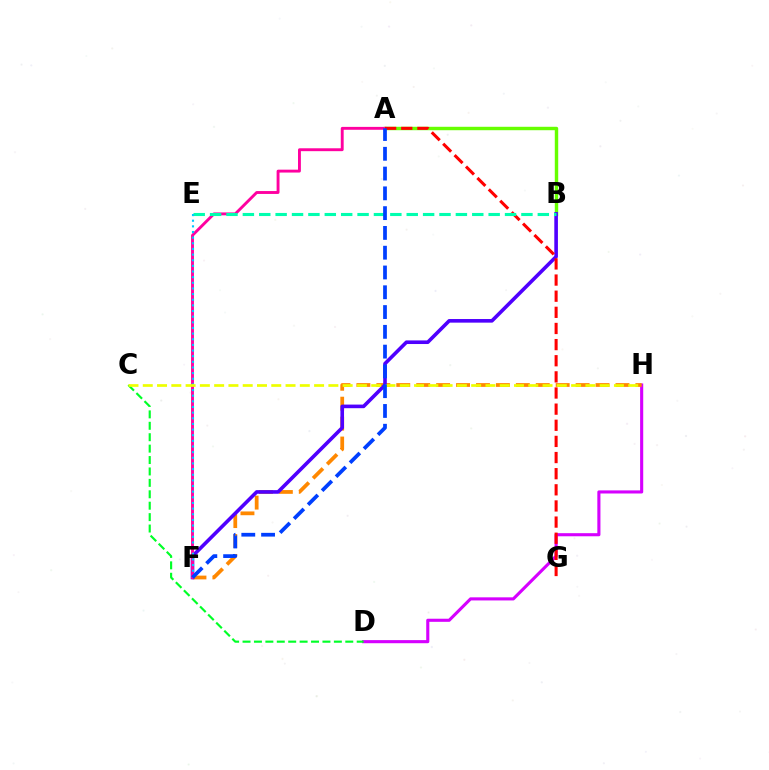{('D', 'H'): [{'color': '#d600ff', 'line_style': 'solid', 'thickness': 2.23}], ('F', 'H'): [{'color': '#ff8800', 'line_style': 'dashed', 'thickness': 2.71}], ('A', 'B'): [{'color': '#66ff00', 'line_style': 'solid', 'thickness': 2.47}], ('B', 'F'): [{'color': '#4f00ff', 'line_style': 'solid', 'thickness': 2.6}], ('A', 'F'): [{'color': '#ff00a0', 'line_style': 'solid', 'thickness': 2.08}, {'color': '#003fff', 'line_style': 'dashed', 'thickness': 2.69}], ('A', 'G'): [{'color': '#ff0000', 'line_style': 'dashed', 'thickness': 2.19}], ('B', 'E'): [{'color': '#00ffaf', 'line_style': 'dashed', 'thickness': 2.23}], ('E', 'F'): [{'color': '#00c7ff', 'line_style': 'dotted', 'thickness': 1.53}], ('C', 'D'): [{'color': '#00ff27', 'line_style': 'dashed', 'thickness': 1.55}], ('C', 'H'): [{'color': '#eeff00', 'line_style': 'dashed', 'thickness': 1.94}]}